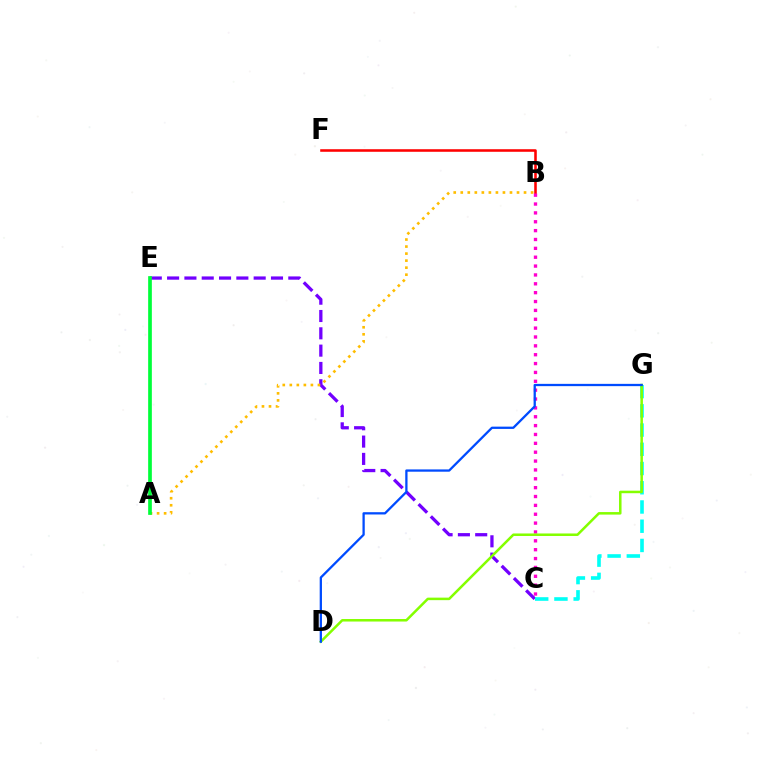{('B', 'F'): [{'color': '#ff0000', 'line_style': 'solid', 'thickness': 1.85}], ('C', 'E'): [{'color': '#7200ff', 'line_style': 'dashed', 'thickness': 2.35}], ('A', 'B'): [{'color': '#ffbd00', 'line_style': 'dotted', 'thickness': 1.91}], ('B', 'C'): [{'color': '#ff00cf', 'line_style': 'dotted', 'thickness': 2.41}], ('C', 'G'): [{'color': '#00fff6', 'line_style': 'dashed', 'thickness': 2.61}], ('D', 'G'): [{'color': '#84ff00', 'line_style': 'solid', 'thickness': 1.81}, {'color': '#004bff', 'line_style': 'solid', 'thickness': 1.64}], ('A', 'E'): [{'color': '#00ff39', 'line_style': 'solid', 'thickness': 2.66}]}